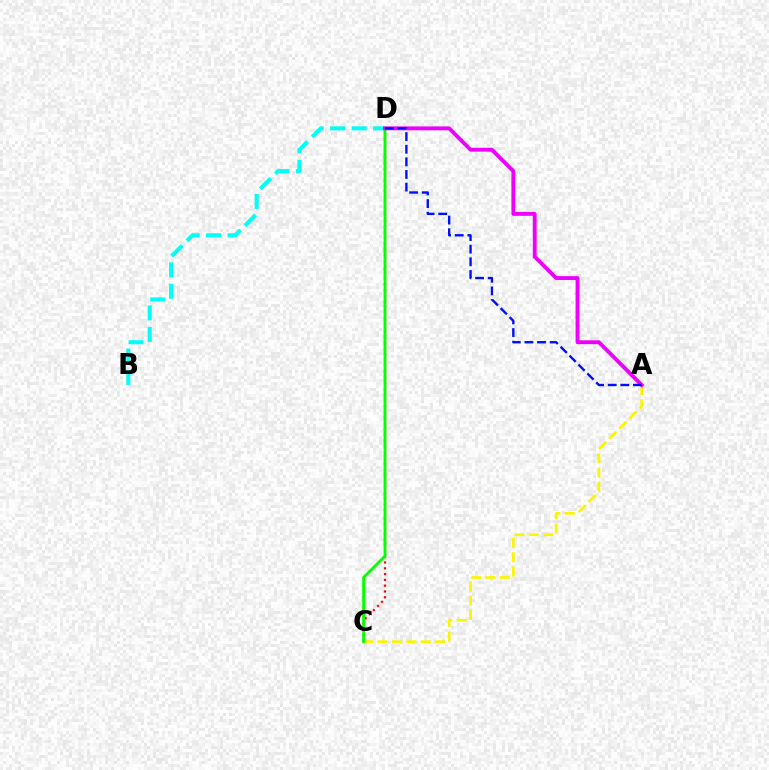{('A', 'C'): [{'color': '#fcf500', 'line_style': 'dashed', 'thickness': 1.95}], ('C', 'D'): [{'color': '#ff0000', 'line_style': 'dotted', 'thickness': 1.57}, {'color': '#08ff00', 'line_style': 'solid', 'thickness': 2.05}], ('B', 'D'): [{'color': '#00fff6', 'line_style': 'dashed', 'thickness': 2.92}], ('A', 'D'): [{'color': '#ee00ff', 'line_style': 'solid', 'thickness': 2.78}, {'color': '#0010ff', 'line_style': 'dashed', 'thickness': 1.72}]}